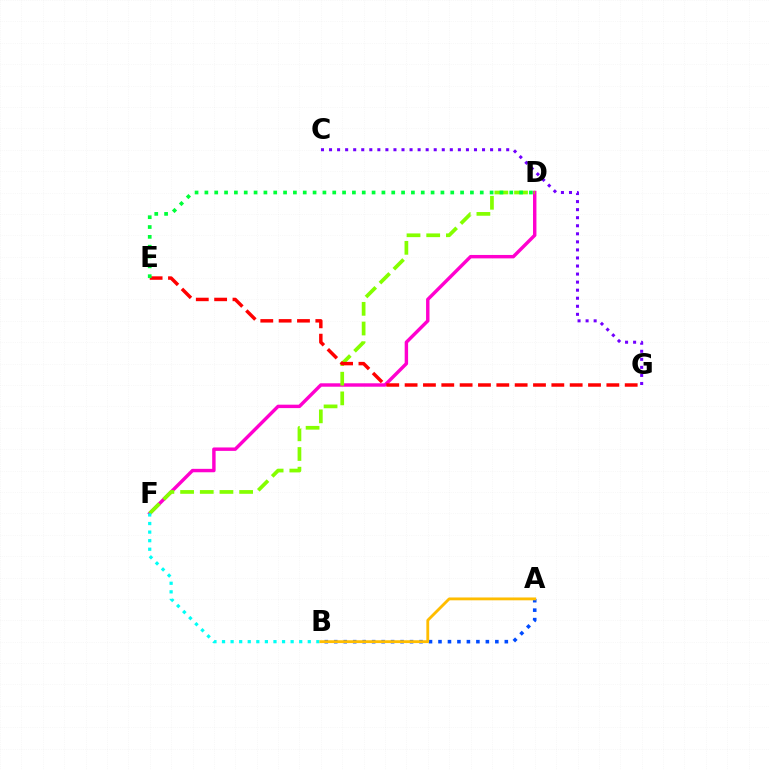{('D', 'F'): [{'color': '#ff00cf', 'line_style': 'solid', 'thickness': 2.47}, {'color': '#84ff00', 'line_style': 'dashed', 'thickness': 2.67}], ('E', 'G'): [{'color': '#ff0000', 'line_style': 'dashed', 'thickness': 2.49}], ('B', 'F'): [{'color': '#00fff6', 'line_style': 'dotted', 'thickness': 2.33}], ('D', 'E'): [{'color': '#00ff39', 'line_style': 'dotted', 'thickness': 2.67}], ('C', 'G'): [{'color': '#7200ff', 'line_style': 'dotted', 'thickness': 2.19}], ('A', 'B'): [{'color': '#004bff', 'line_style': 'dotted', 'thickness': 2.57}, {'color': '#ffbd00', 'line_style': 'solid', 'thickness': 2.04}]}